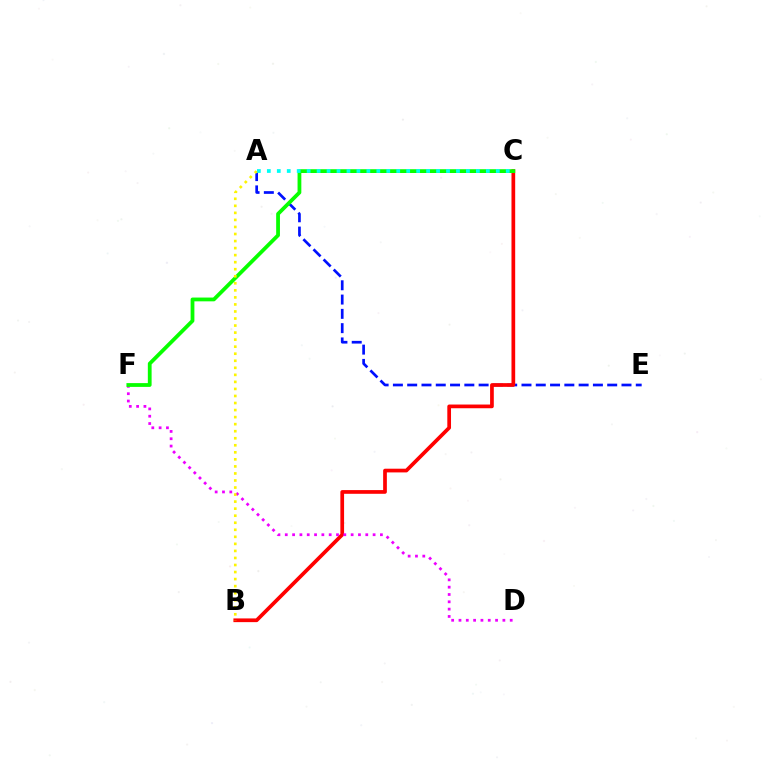{('A', 'E'): [{'color': '#0010ff', 'line_style': 'dashed', 'thickness': 1.94}], ('B', 'C'): [{'color': '#ff0000', 'line_style': 'solid', 'thickness': 2.67}], ('D', 'F'): [{'color': '#ee00ff', 'line_style': 'dotted', 'thickness': 1.99}], ('C', 'F'): [{'color': '#08ff00', 'line_style': 'solid', 'thickness': 2.72}], ('A', 'C'): [{'color': '#00fff6', 'line_style': 'dotted', 'thickness': 2.7}], ('A', 'B'): [{'color': '#fcf500', 'line_style': 'dotted', 'thickness': 1.91}]}